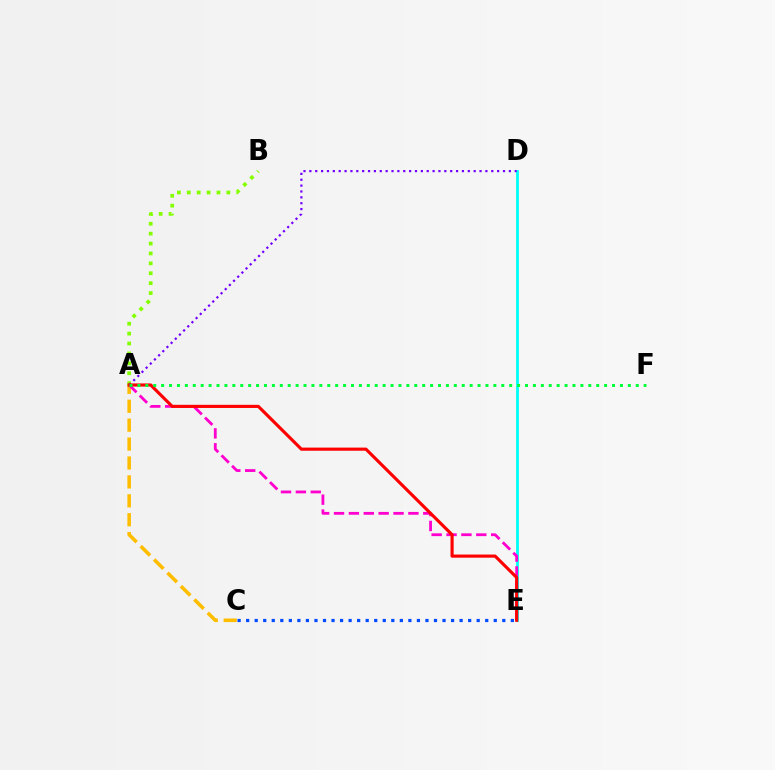{('A', 'B'): [{'color': '#84ff00', 'line_style': 'dotted', 'thickness': 2.69}], ('D', 'E'): [{'color': '#00fff6', 'line_style': 'solid', 'thickness': 2.02}], ('A', 'C'): [{'color': '#ffbd00', 'line_style': 'dashed', 'thickness': 2.57}], ('A', 'E'): [{'color': '#ff00cf', 'line_style': 'dashed', 'thickness': 2.02}, {'color': '#ff0000', 'line_style': 'solid', 'thickness': 2.26}], ('C', 'E'): [{'color': '#004bff', 'line_style': 'dotted', 'thickness': 2.32}], ('A', 'D'): [{'color': '#7200ff', 'line_style': 'dotted', 'thickness': 1.59}], ('A', 'F'): [{'color': '#00ff39', 'line_style': 'dotted', 'thickness': 2.15}]}